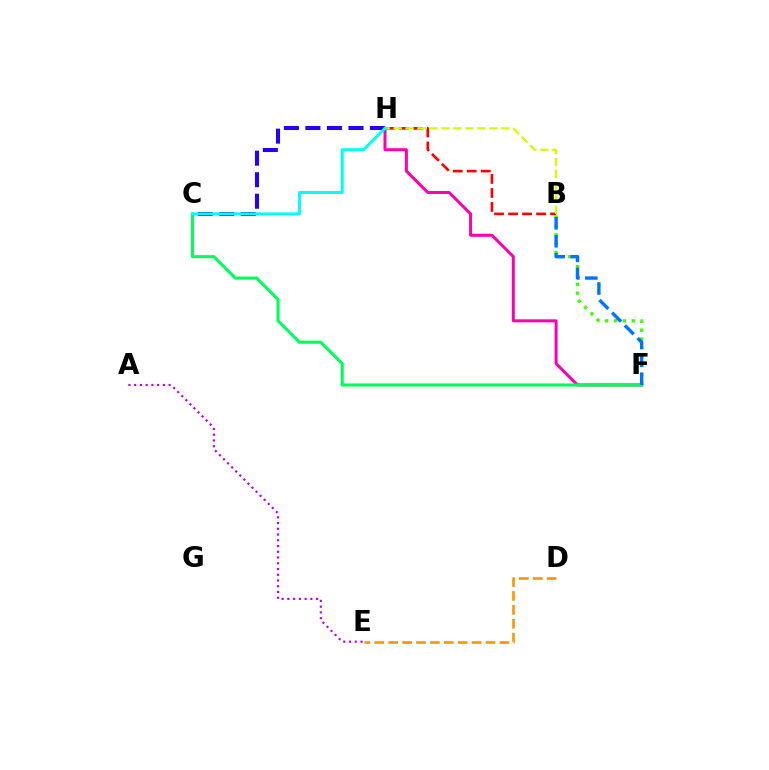{('B', 'H'): [{'color': '#ff0000', 'line_style': 'dashed', 'thickness': 1.9}, {'color': '#d1ff00', 'line_style': 'dashed', 'thickness': 1.63}], ('C', 'H'): [{'color': '#2500ff', 'line_style': 'dashed', 'thickness': 2.92}, {'color': '#00fff6', 'line_style': 'solid', 'thickness': 2.16}], ('A', 'E'): [{'color': '#b900ff', 'line_style': 'dotted', 'thickness': 1.56}], ('B', 'F'): [{'color': '#3dff00', 'line_style': 'dotted', 'thickness': 2.41}, {'color': '#0074ff', 'line_style': 'dashed', 'thickness': 2.44}], ('F', 'H'): [{'color': '#ff00ac', 'line_style': 'solid', 'thickness': 2.16}], ('D', 'E'): [{'color': '#ff9400', 'line_style': 'dashed', 'thickness': 1.89}], ('C', 'F'): [{'color': '#00ff5c', 'line_style': 'solid', 'thickness': 2.22}]}